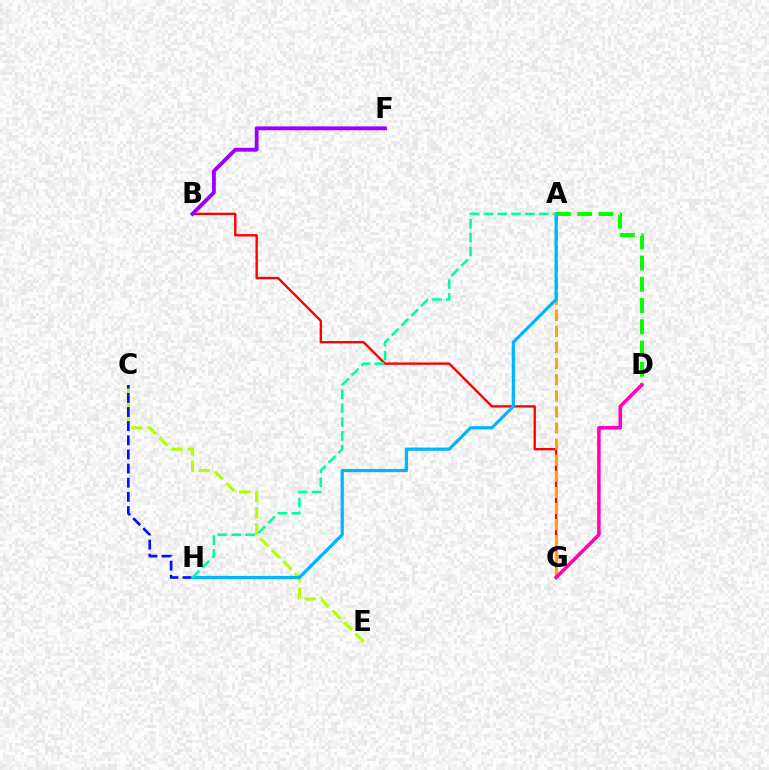{('A', 'D'): [{'color': '#08ff00', 'line_style': 'dashed', 'thickness': 2.89}], ('B', 'G'): [{'color': '#ff0000', 'line_style': 'solid', 'thickness': 1.7}], ('C', 'E'): [{'color': '#b3ff00', 'line_style': 'dashed', 'thickness': 2.22}], ('A', 'G'): [{'color': '#ffa500', 'line_style': 'dashed', 'thickness': 2.19}], ('C', 'H'): [{'color': '#0010ff', 'line_style': 'dashed', 'thickness': 1.92}], ('D', 'G'): [{'color': '#ff00bd', 'line_style': 'solid', 'thickness': 2.54}], ('A', 'H'): [{'color': '#00b5ff', 'line_style': 'solid', 'thickness': 2.3}, {'color': '#00ff9d', 'line_style': 'dashed', 'thickness': 1.88}], ('B', 'F'): [{'color': '#9b00ff', 'line_style': 'solid', 'thickness': 2.77}]}